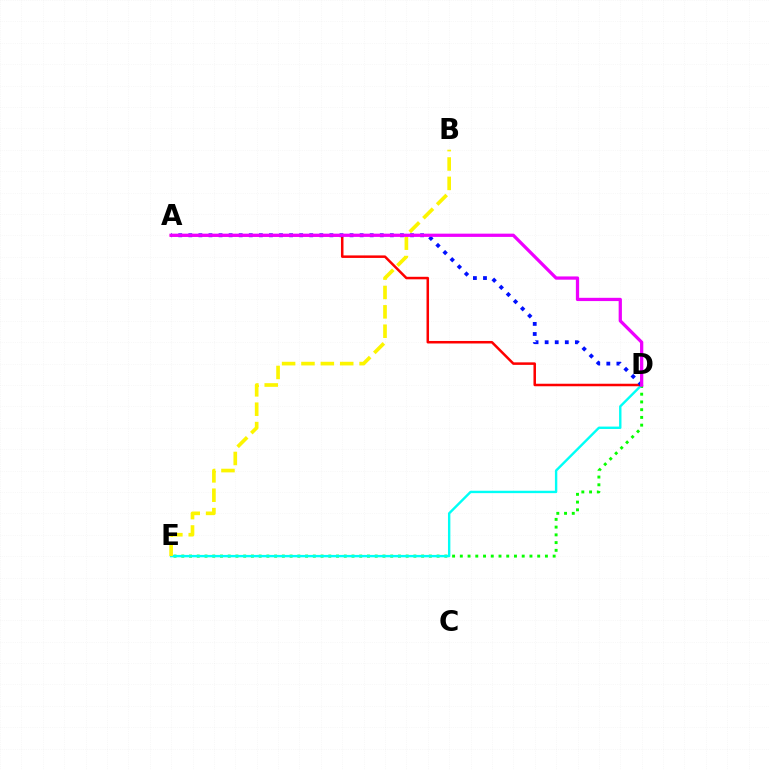{('D', 'E'): [{'color': '#08ff00', 'line_style': 'dotted', 'thickness': 2.1}, {'color': '#00fff6', 'line_style': 'solid', 'thickness': 1.73}], ('B', 'E'): [{'color': '#fcf500', 'line_style': 'dashed', 'thickness': 2.63}], ('A', 'D'): [{'color': '#ff0000', 'line_style': 'solid', 'thickness': 1.81}, {'color': '#0010ff', 'line_style': 'dotted', 'thickness': 2.74}, {'color': '#ee00ff', 'line_style': 'solid', 'thickness': 2.34}]}